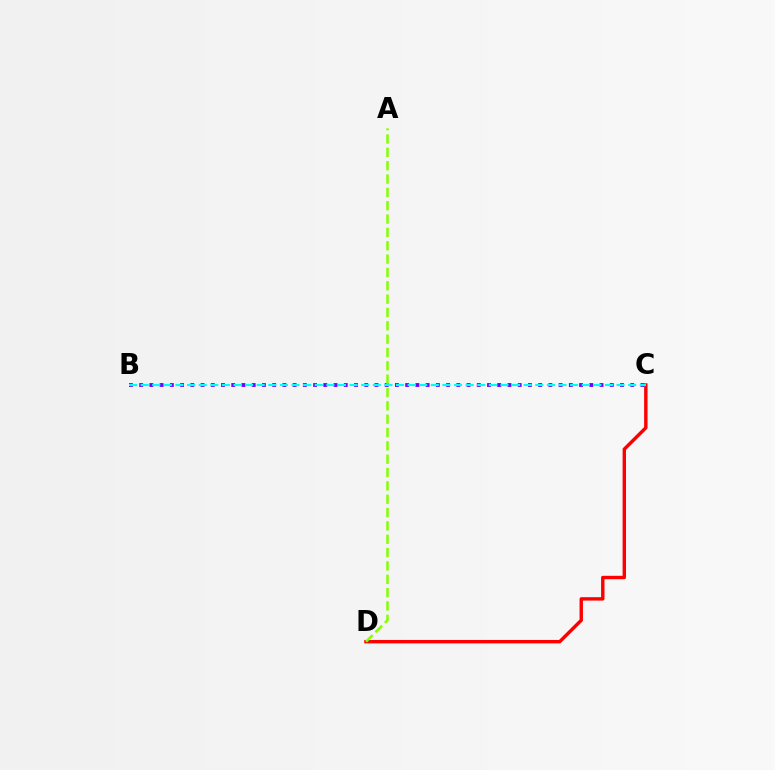{('C', 'D'): [{'color': '#ff0000', 'line_style': 'solid', 'thickness': 2.45}], ('B', 'C'): [{'color': '#7200ff', 'line_style': 'dotted', 'thickness': 2.78}, {'color': '#00fff6', 'line_style': 'dashed', 'thickness': 1.58}], ('A', 'D'): [{'color': '#84ff00', 'line_style': 'dashed', 'thickness': 1.81}]}